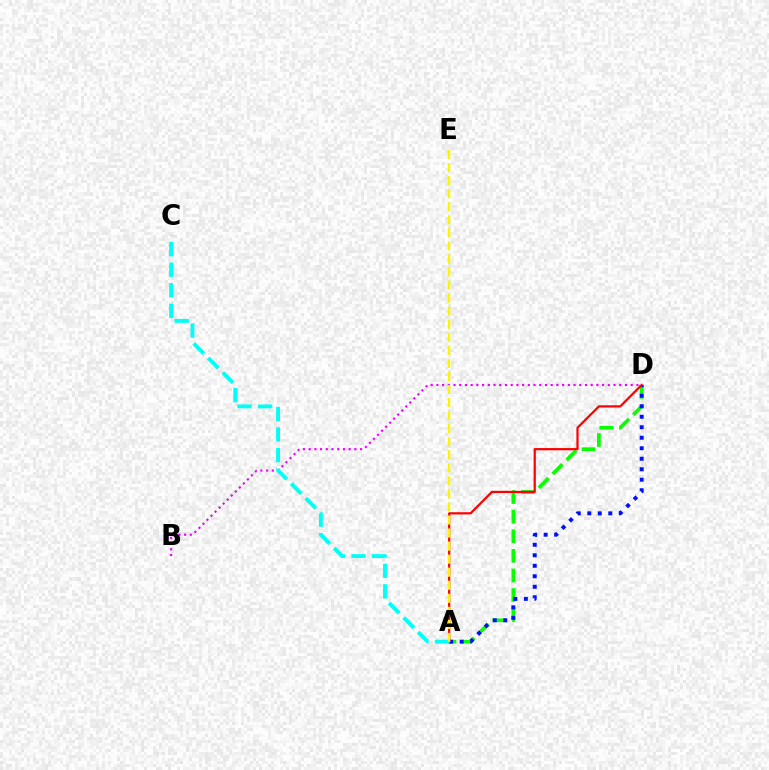{('A', 'D'): [{'color': '#08ff00', 'line_style': 'dashed', 'thickness': 2.66}, {'color': '#0010ff', 'line_style': 'dotted', 'thickness': 2.85}, {'color': '#ff0000', 'line_style': 'solid', 'thickness': 1.6}], ('B', 'D'): [{'color': '#ee00ff', 'line_style': 'dotted', 'thickness': 1.55}], ('A', 'C'): [{'color': '#00fff6', 'line_style': 'dashed', 'thickness': 2.79}], ('A', 'E'): [{'color': '#fcf500', 'line_style': 'dashed', 'thickness': 1.77}]}